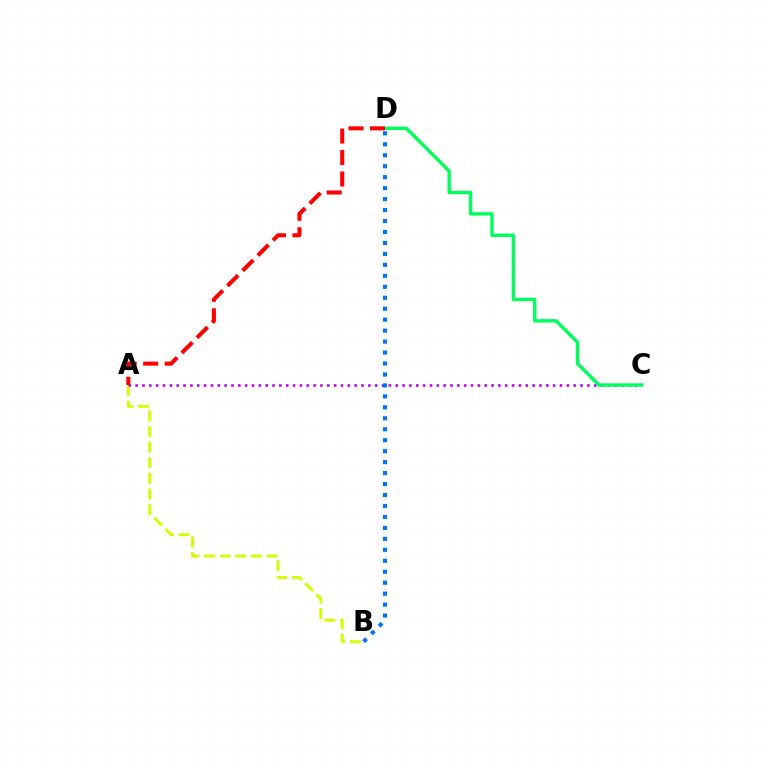{('A', 'B'): [{'color': '#d1ff00', 'line_style': 'dashed', 'thickness': 2.12}], ('A', 'C'): [{'color': '#b900ff', 'line_style': 'dotted', 'thickness': 1.86}], ('C', 'D'): [{'color': '#00ff5c', 'line_style': 'solid', 'thickness': 2.44}], ('A', 'D'): [{'color': '#ff0000', 'line_style': 'dashed', 'thickness': 2.92}], ('B', 'D'): [{'color': '#0074ff', 'line_style': 'dotted', 'thickness': 2.98}]}